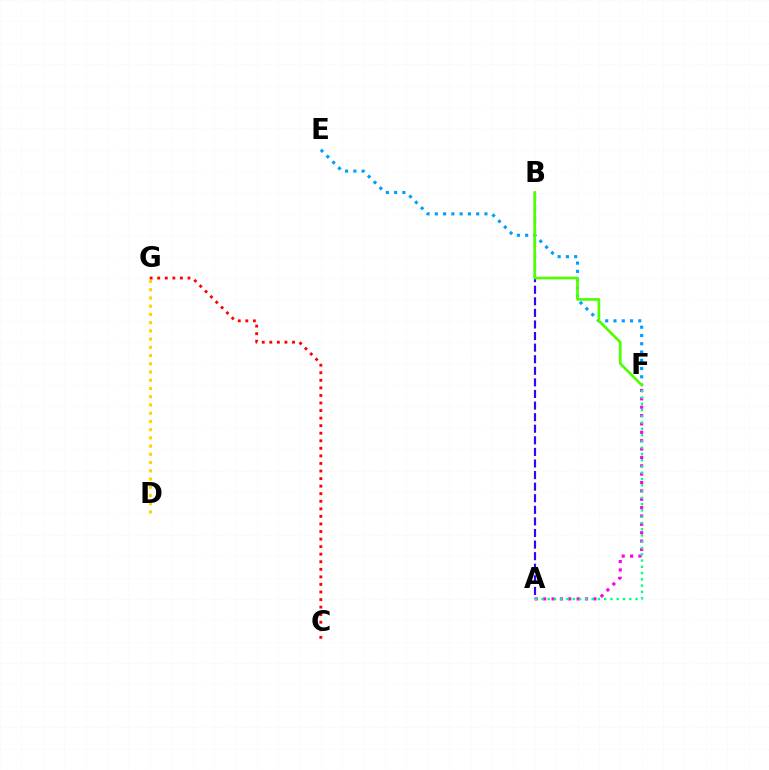{('D', 'G'): [{'color': '#ffd500', 'line_style': 'dotted', 'thickness': 2.24}], ('A', 'F'): [{'color': '#ff00ed', 'line_style': 'dotted', 'thickness': 2.27}, {'color': '#00ff86', 'line_style': 'dotted', 'thickness': 1.7}], ('A', 'B'): [{'color': '#3700ff', 'line_style': 'dashed', 'thickness': 1.57}], ('E', 'F'): [{'color': '#009eff', 'line_style': 'dotted', 'thickness': 2.25}], ('B', 'F'): [{'color': '#4fff00', 'line_style': 'solid', 'thickness': 1.93}], ('C', 'G'): [{'color': '#ff0000', 'line_style': 'dotted', 'thickness': 2.05}]}